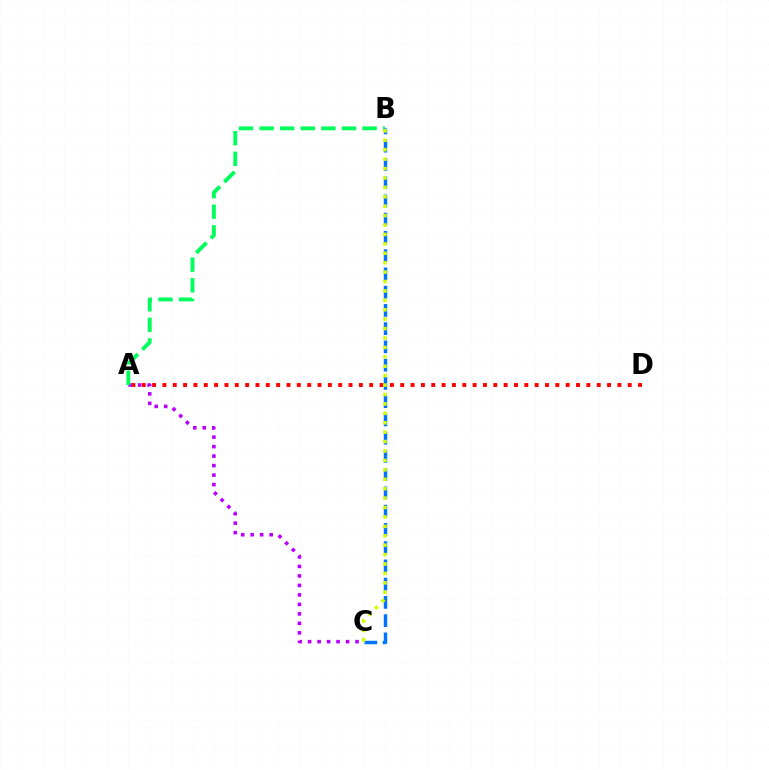{('A', 'D'): [{'color': '#ff0000', 'line_style': 'dotted', 'thickness': 2.81}], ('A', 'C'): [{'color': '#b900ff', 'line_style': 'dotted', 'thickness': 2.58}], ('A', 'B'): [{'color': '#00ff5c', 'line_style': 'dashed', 'thickness': 2.8}], ('B', 'C'): [{'color': '#0074ff', 'line_style': 'dashed', 'thickness': 2.48}, {'color': '#d1ff00', 'line_style': 'dotted', 'thickness': 2.56}]}